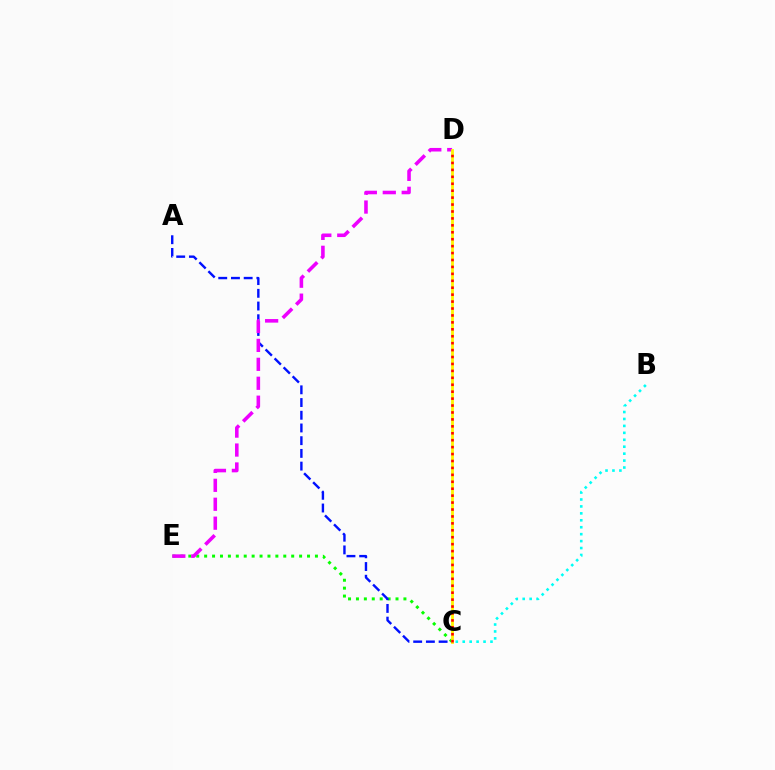{('C', 'E'): [{'color': '#08ff00', 'line_style': 'dotted', 'thickness': 2.15}], ('A', 'C'): [{'color': '#0010ff', 'line_style': 'dashed', 'thickness': 1.73}], ('D', 'E'): [{'color': '#ee00ff', 'line_style': 'dashed', 'thickness': 2.57}], ('B', 'C'): [{'color': '#00fff6', 'line_style': 'dotted', 'thickness': 1.88}], ('C', 'D'): [{'color': '#fcf500', 'line_style': 'solid', 'thickness': 2.03}, {'color': '#ff0000', 'line_style': 'dotted', 'thickness': 1.88}]}